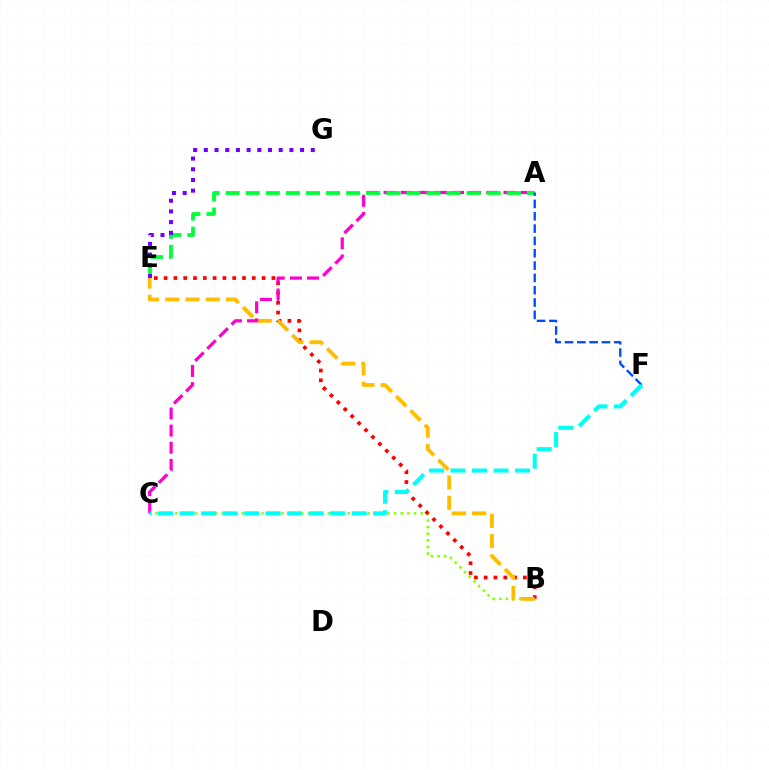{('B', 'C'): [{'color': '#84ff00', 'line_style': 'dotted', 'thickness': 1.8}], ('B', 'E'): [{'color': '#ff0000', 'line_style': 'dotted', 'thickness': 2.66}, {'color': '#ffbd00', 'line_style': 'dashed', 'thickness': 2.75}], ('A', 'C'): [{'color': '#ff00cf', 'line_style': 'dashed', 'thickness': 2.33}], ('A', 'E'): [{'color': '#00ff39', 'line_style': 'dashed', 'thickness': 2.73}], ('A', 'F'): [{'color': '#004bff', 'line_style': 'dashed', 'thickness': 1.67}], ('C', 'F'): [{'color': '#00fff6', 'line_style': 'dashed', 'thickness': 2.92}], ('E', 'G'): [{'color': '#7200ff', 'line_style': 'dotted', 'thickness': 2.91}]}